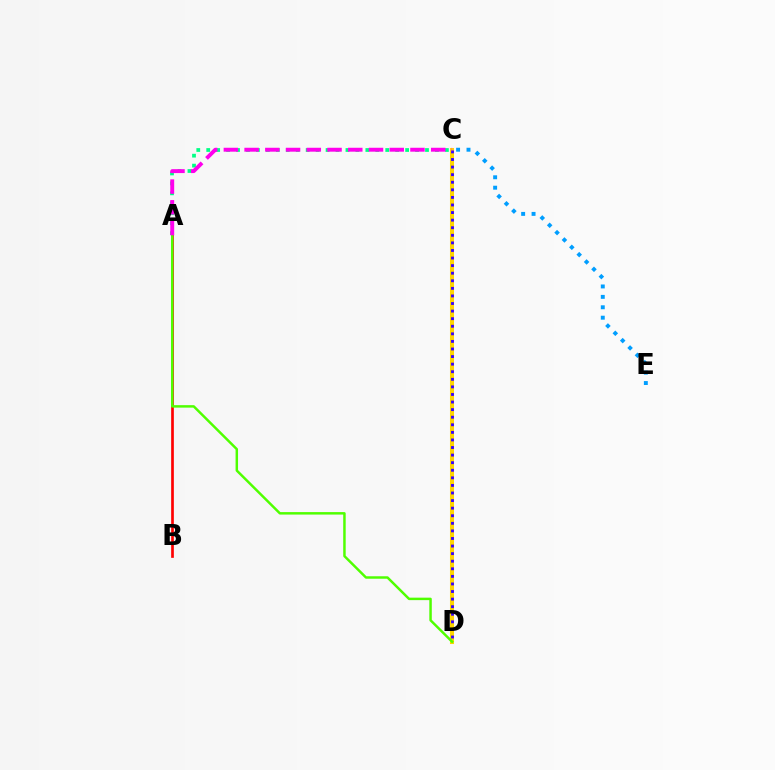{('A', 'B'): [{'color': '#ff0000', 'line_style': 'solid', 'thickness': 1.93}], ('C', 'E'): [{'color': '#009eff', 'line_style': 'dotted', 'thickness': 2.83}], ('C', 'D'): [{'color': '#ffd500', 'line_style': 'solid', 'thickness': 2.92}, {'color': '#3700ff', 'line_style': 'dotted', 'thickness': 2.06}], ('A', 'C'): [{'color': '#00ff86', 'line_style': 'dotted', 'thickness': 2.7}, {'color': '#ff00ed', 'line_style': 'dashed', 'thickness': 2.82}], ('A', 'D'): [{'color': '#4fff00', 'line_style': 'solid', 'thickness': 1.78}]}